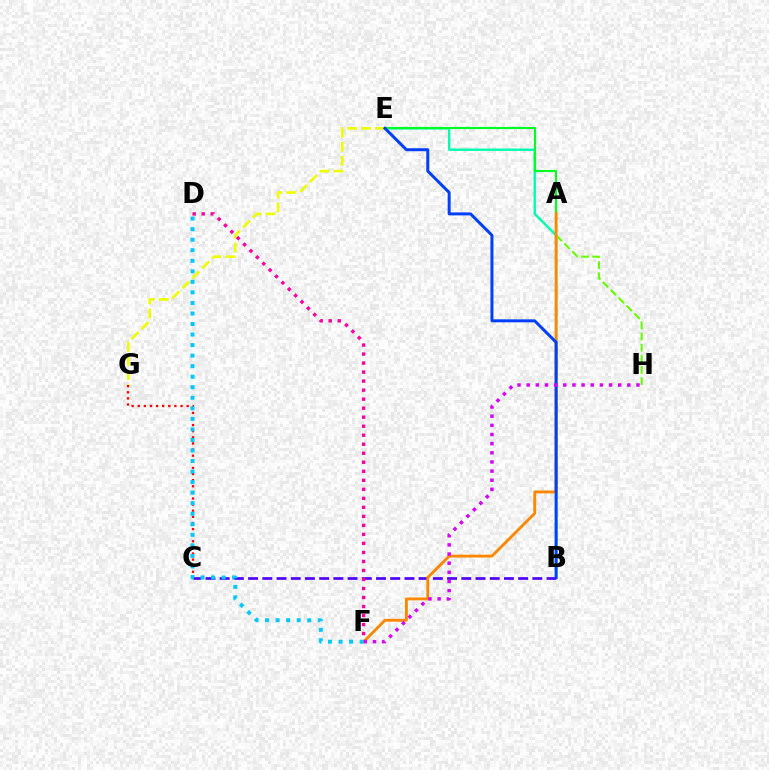{('B', 'C'): [{'color': '#4f00ff', 'line_style': 'dashed', 'thickness': 1.93}], ('C', 'G'): [{'color': '#ff0000', 'line_style': 'dotted', 'thickness': 1.66}], ('B', 'E'): [{'color': '#00ffaf', 'line_style': 'solid', 'thickness': 1.72}, {'color': '#003fff', 'line_style': 'solid', 'thickness': 2.15}], ('A', 'E'): [{'color': '#00ff27', 'line_style': 'solid', 'thickness': 1.56}], ('E', 'G'): [{'color': '#eeff00', 'line_style': 'dashed', 'thickness': 1.91}], ('A', 'H'): [{'color': '#66ff00', 'line_style': 'dashed', 'thickness': 1.51}], ('A', 'F'): [{'color': '#ff8800', 'line_style': 'solid', 'thickness': 2.08}], ('D', 'F'): [{'color': '#ff00a0', 'line_style': 'dotted', 'thickness': 2.45}, {'color': '#00c7ff', 'line_style': 'dotted', 'thickness': 2.86}], ('F', 'H'): [{'color': '#d600ff', 'line_style': 'dotted', 'thickness': 2.49}]}